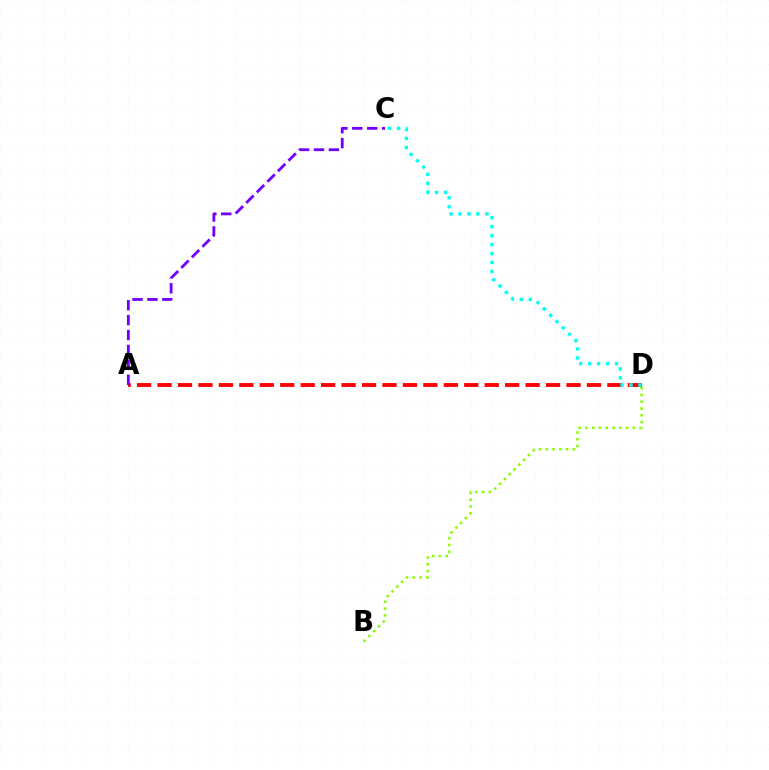{('A', 'D'): [{'color': '#ff0000', 'line_style': 'dashed', 'thickness': 2.78}], ('A', 'C'): [{'color': '#7200ff', 'line_style': 'dashed', 'thickness': 2.03}], ('C', 'D'): [{'color': '#00fff6', 'line_style': 'dotted', 'thickness': 2.43}], ('B', 'D'): [{'color': '#84ff00', 'line_style': 'dotted', 'thickness': 1.84}]}